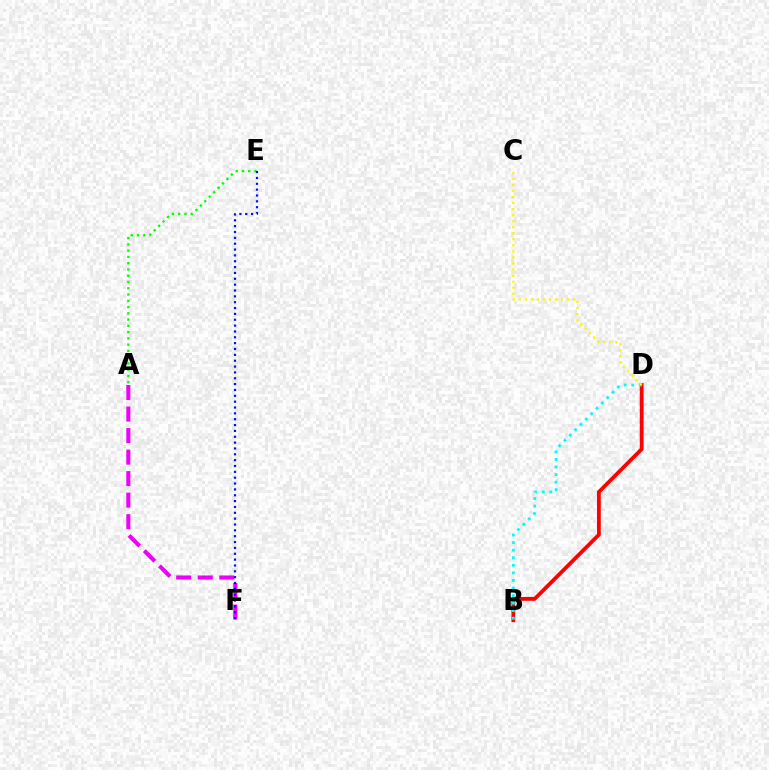{('B', 'D'): [{'color': '#ff0000', 'line_style': 'solid', 'thickness': 2.73}, {'color': '#00fff6', 'line_style': 'dotted', 'thickness': 2.05}], ('A', 'F'): [{'color': '#ee00ff', 'line_style': 'dashed', 'thickness': 2.92}], ('A', 'E'): [{'color': '#08ff00', 'line_style': 'dotted', 'thickness': 1.7}], ('E', 'F'): [{'color': '#0010ff', 'line_style': 'dotted', 'thickness': 1.59}], ('C', 'D'): [{'color': '#fcf500', 'line_style': 'dotted', 'thickness': 1.64}]}